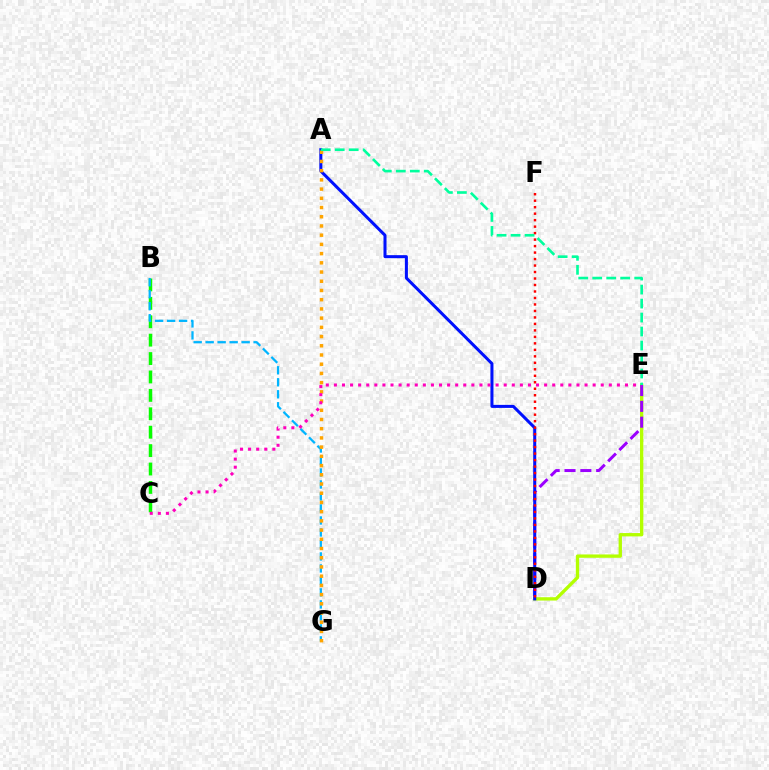{('D', 'E'): [{'color': '#b3ff00', 'line_style': 'solid', 'thickness': 2.4}, {'color': '#9b00ff', 'line_style': 'dashed', 'thickness': 2.15}], ('B', 'C'): [{'color': '#08ff00', 'line_style': 'dashed', 'thickness': 2.5}], ('B', 'G'): [{'color': '#00b5ff', 'line_style': 'dashed', 'thickness': 1.63}], ('A', 'D'): [{'color': '#0010ff', 'line_style': 'solid', 'thickness': 2.18}], ('A', 'G'): [{'color': '#ffa500', 'line_style': 'dotted', 'thickness': 2.5}], ('C', 'E'): [{'color': '#ff00bd', 'line_style': 'dotted', 'thickness': 2.2}], ('D', 'F'): [{'color': '#ff0000', 'line_style': 'dotted', 'thickness': 1.76}], ('A', 'E'): [{'color': '#00ff9d', 'line_style': 'dashed', 'thickness': 1.9}]}